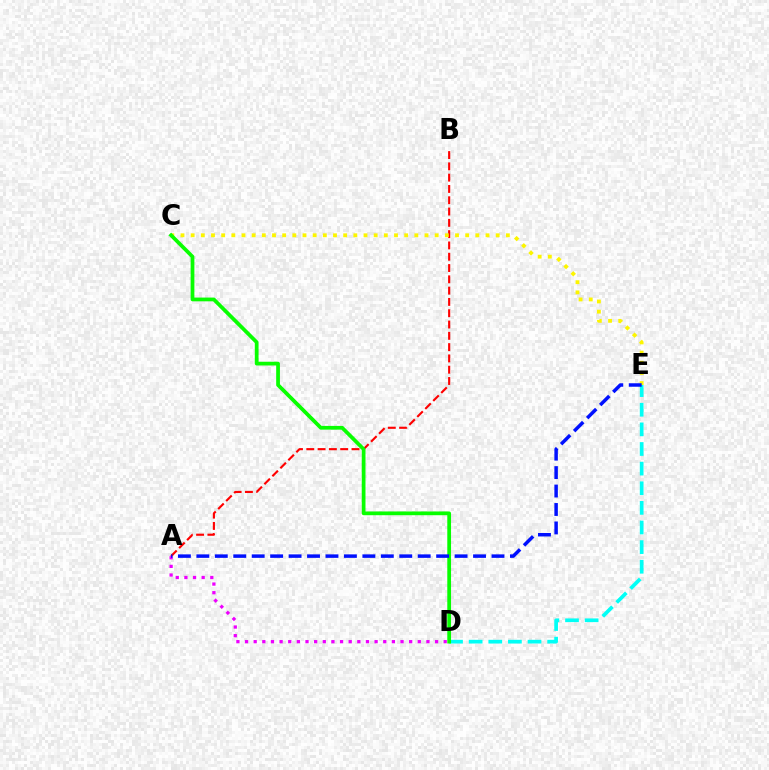{('A', 'B'): [{'color': '#ff0000', 'line_style': 'dashed', 'thickness': 1.53}], ('D', 'E'): [{'color': '#00fff6', 'line_style': 'dashed', 'thickness': 2.67}], ('A', 'D'): [{'color': '#ee00ff', 'line_style': 'dotted', 'thickness': 2.35}], ('C', 'E'): [{'color': '#fcf500', 'line_style': 'dotted', 'thickness': 2.76}], ('C', 'D'): [{'color': '#08ff00', 'line_style': 'solid', 'thickness': 2.7}], ('A', 'E'): [{'color': '#0010ff', 'line_style': 'dashed', 'thickness': 2.51}]}